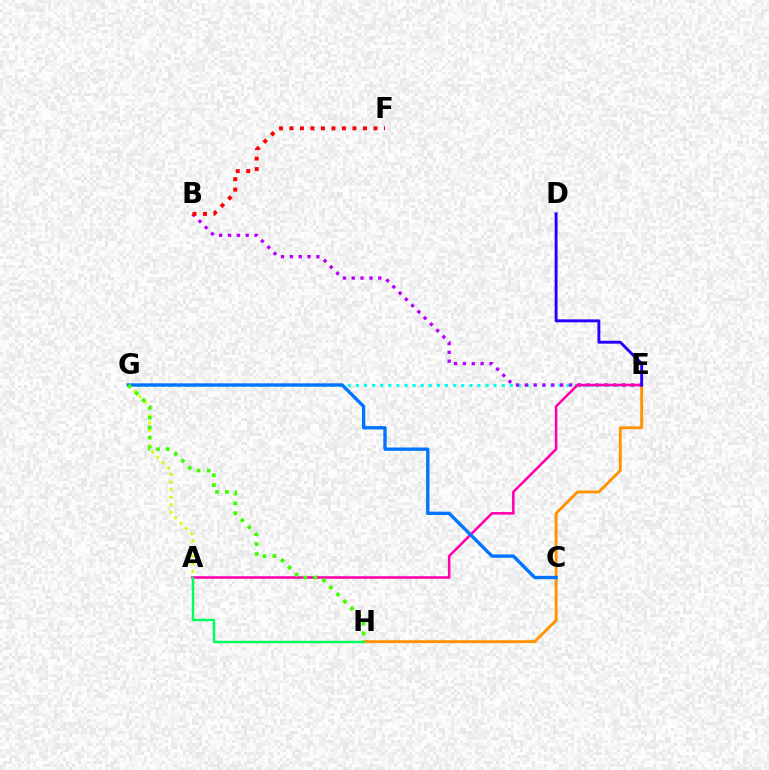{('E', 'G'): [{'color': '#00fff6', 'line_style': 'dotted', 'thickness': 2.2}], ('E', 'H'): [{'color': '#ff9400', 'line_style': 'solid', 'thickness': 2.09}], ('A', 'G'): [{'color': '#d1ff00', 'line_style': 'dotted', 'thickness': 2.05}], ('B', 'E'): [{'color': '#b900ff', 'line_style': 'dotted', 'thickness': 2.4}], ('A', 'E'): [{'color': '#ff00ac', 'line_style': 'solid', 'thickness': 1.84}], ('B', 'F'): [{'color': '#ff0000', 'line_style': 'dotted', 'thickness': 2.85}], ('C', 'G'): [{'color': '#0074ff', 'line_style': 'solid', 'thickness': 2.4}], ('D', 'E'): [{'color': '#2500ff', 'line_style': 'solid', 'thickness': 2.1}], ('A', 'H'): [{'color': '#00ff5c', 'line_style': 'solid', 'thickness': 1.77}], ('G', 'H'): [{'color': '#3dff00', 'line_style': 'dotted', 'thickness': 2.7}]}